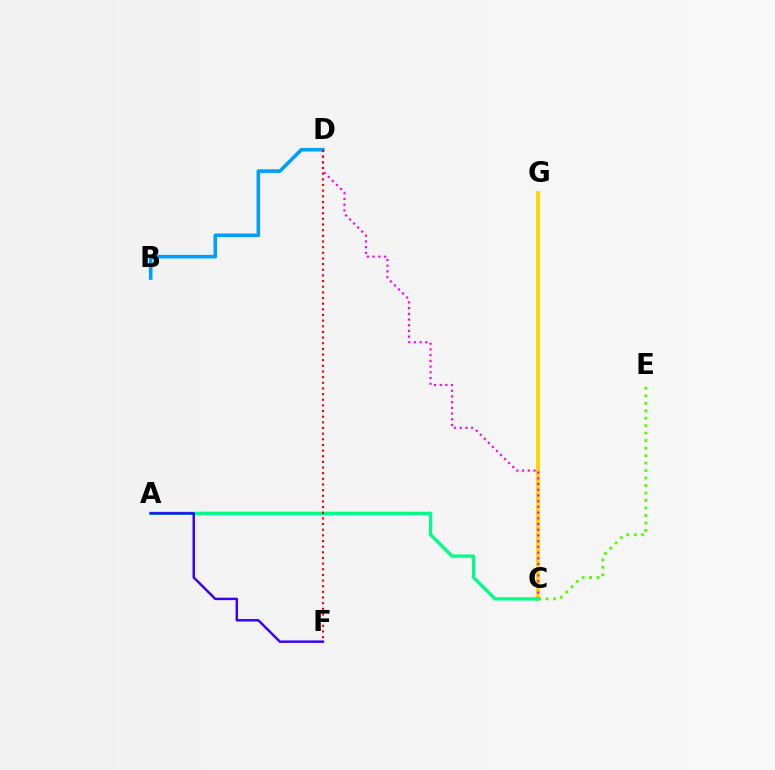{('C', 'E'): [{'color': '#4fff00', 'line_style': 'dotted', 'thickness': 2.03}], ('C', 'G'): [{'color': '#ffd500', 'line_style': 'solid', 'thickness': 2.83}], ('C', 'D'): [{'color': '#ff00ed', 'line_style': 'dotted', 'thickness': 1.55}], ('B', 'D'): [{'color': '#009eff', 'line_style': 'solid', 'thickness': 2.58}], ('A', 'C'): [{'color': '#00ff86', 'line_style': 'solid', 'thickness': 2.38}], ('A', 'F'): [{'color': '#3700ff', 'line_style': 'solid', 'thickness': 1.77}], ('D', 'F'): [{'color': '#ff0000', 'line_style': 'dotted', 'thickness': 1.54}]}